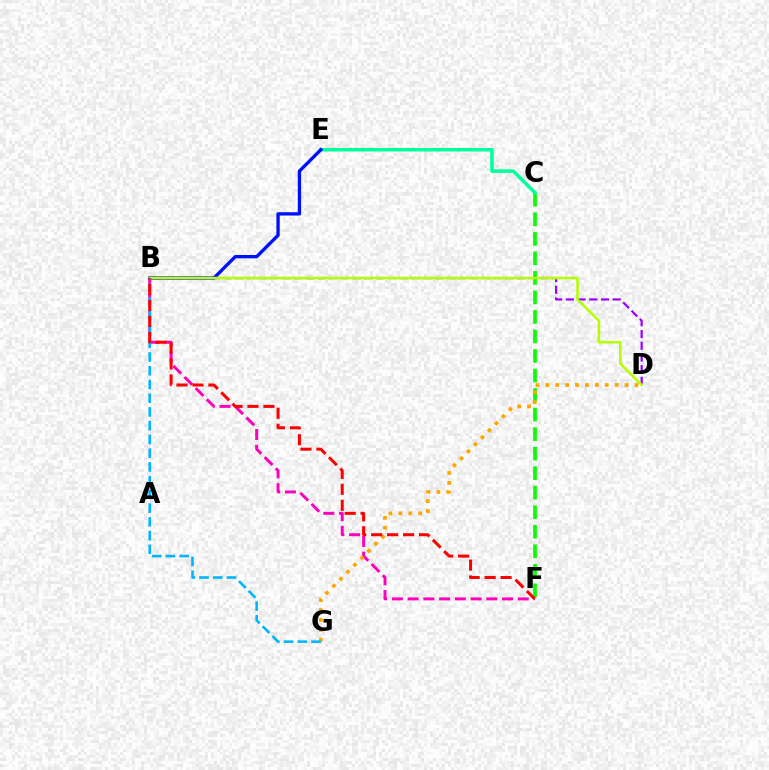{('B', 'D'): [{'color': '#9b00ff', 'line_style': 'dashed', 'thickness': 1.59}, {'color': '#b3ff00', 'line_style': 'solid', 'thickness': 1.85}], ('B', 'F'): [{'color': '#ff00bd', 'line_style': 'dashed', 'thickness': 2.14}, {'color': '#ff0000', 'line_style': 'dashed', 'thickness': 2.17}], ('C', 'F'): [{'color': '#08ff00', 'line_style': 'dashed', 'thickness': 2.65}], ('C', 'E'): [{'color': '#00ff9d', 'line_style': 'solid', 'thickness': 2.54}], ('D', 'G'): [{'color': '#ffa500', 'line_style': 'dotted', 'thickness': 2.69}], ('B', 'G'): [{'color': '#00b5ff', 'line_style': 'dashed', 'thickness': 1.87}], ('B', 'E'): [{'color': '#0010ff', 'line_style': 'solid', 'thickness': 2.4}]}